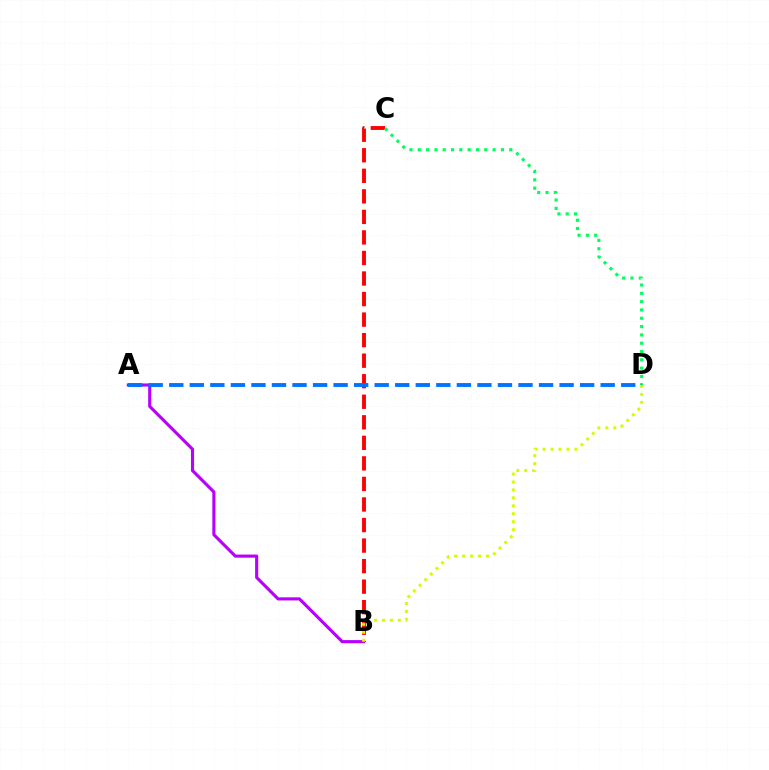{('B', 'C'): [{'color': '#ff0000', 'line_style': 'dashed', 'thickness': 2.79}], ('A', 'B'): [{'color': '#b900ff', 'line_style': 'solid', 'thickness': 2.25}], ('C', 'D'): [{'color': '#00ff5c', 'line_style': 'dotted', 'thickness': 2.26}], ('A', 'D'): [{'color': '#0074ff', 'line_style': 'dashed', 'thickness': 2.79}], ('B', 'D'): [{'color': '#d1ff00', 'line_style': 'dotted', 'thickness': 2.16}]}